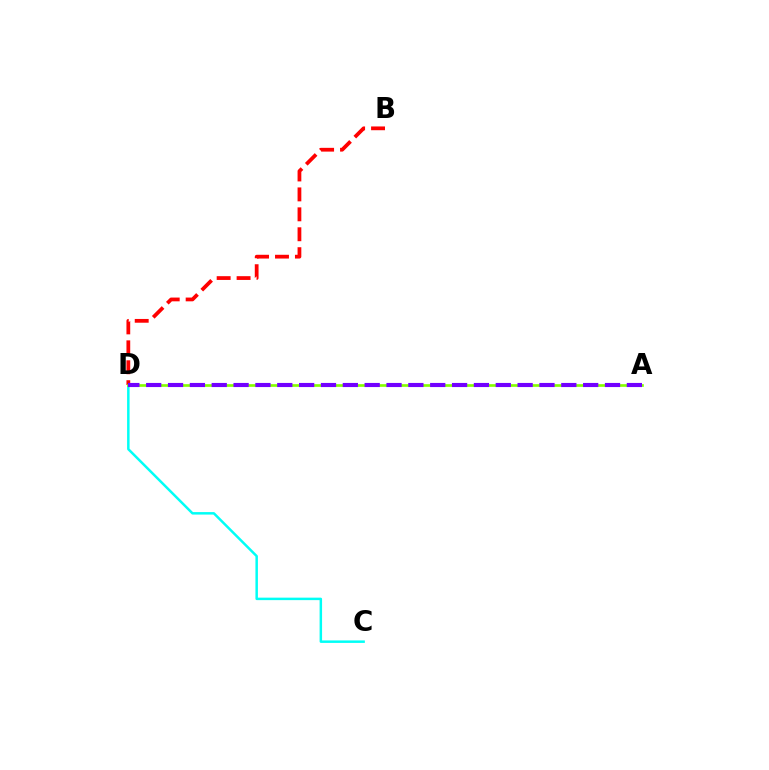{('C', 'D'): [{'color': '#00fff6', 'line_style': 'solid', 'thickness': 1.79}], ('B', 'D'): [{'color': '#ff0000', 'line_style': 'dashed', 'thickness': 2.71}], ('A', 'D'): [{'color': '#84ff00', 'line_style': 'solid', 'thickness': 1.92}, {'color': '#7200ff', 'line_style': 'dashed', 'thickness': 2.97}]}